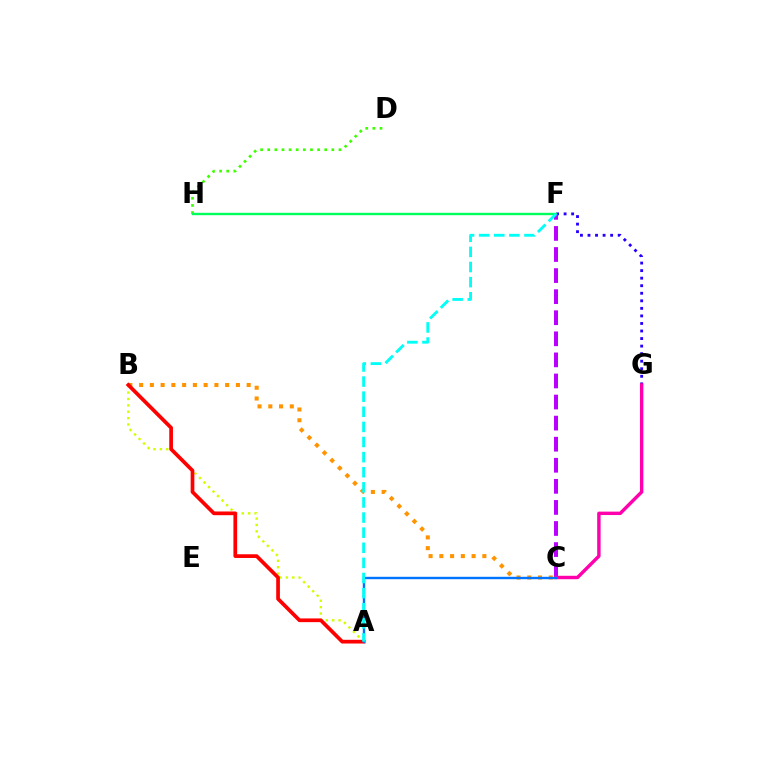{('B', 'C'): [{'color': '#ff9400', 'line_style': 'dotted', 'thickness': 2.92}], ('D', 'H'): [{'color': '#3dff00', 'line_style': 'dotted', 'thickness': 1.94}], ('A', 'B'): [{'color': '#d1ff00', 'line_style': 'dotted', 'thickness': 1.73}, {'color': '#ff0000', 'line_style': 'solid', 'thickness': 2.67}], ('F', 'G'): [{'color': '#2500ff', 'line_style': 'dotted', 'thickness': 2.05}], ('F', 'H'): [{'color': '#00ff5c', 'line_style': 'solid', 'thickness': 1.72}], ('C', 'F'): [{'color': '#b900ff', 'line_style': 'dashed', 'thickness': 2.86}], ('C', 'G'): [{'color': '#ff00ac', 'line_style': 'solid', 'thickness': 2.46}], ('A', 'C'): [{'color': '#0074ff', 'line_style': 'solid', 'thickness': 1.73}], ('A', 'F'): [{'color': '#00fff6', 'line_style': 'dashed', 'thickness': 2.05}]}